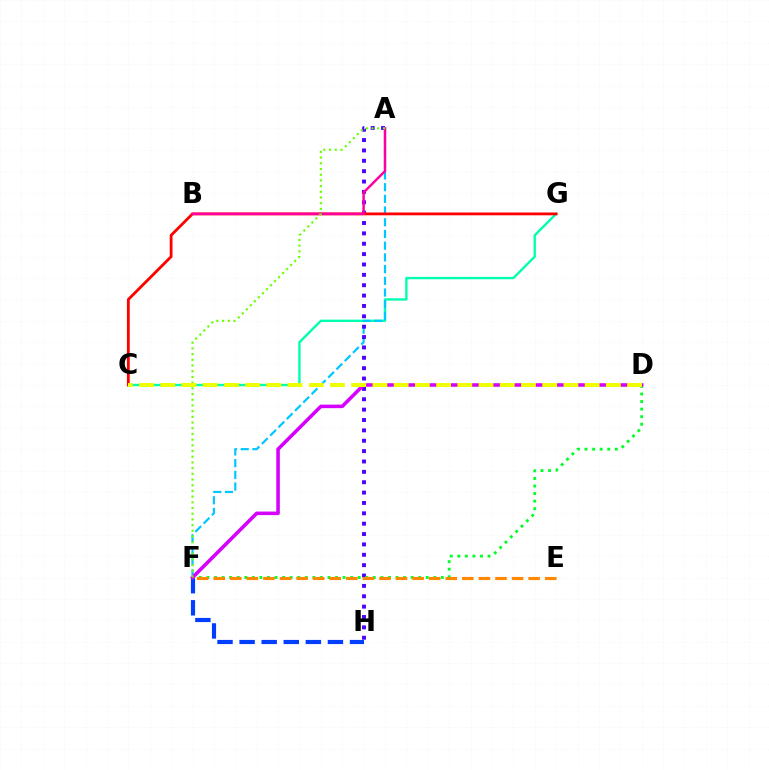{('F', 'H'): [{'color': '#003fff', 'line_style': 'dashed', 'thickness': 3.0}], ('C', 'G'): [{'color': '#00ffaf', 'line_style': 'solid', 'thickness': 1.72}, {'color': '#ff0000', 'line_style': 'solid', 'thickness': 2.02}], ('A', 'F'): [{'color': '#00c7ff', 'line_style': 'dashed', 'thickness': 1.59}, {'color': '#66ff00', 'line_style': 'dotted', 'thickness': 1.55}], ('A', 'H'): [{'color': '#4f00ff', 'line_style': 'dotted', 'thickness': 2.82}], ('D', 'F'): [{'color': '#00ff27', 'line_style': 'dotted', 'thickness': 2.05}, {'color': '#d600ff', 'line_style': 'solid', 'thickness': 2.56}], ('E', 'F'): [{'color': '#ff8800', 'line_style': 'dashed', 'thickness': 2.25}], ('A', 'B'): [{'color': '#ff00a0', 'line_style': 'solid', 'thickness': 1.77}], ('C', 'D'): [{'color': '#eeff00', 'line_style': 'dashed', 'thickness': 2.88}]}